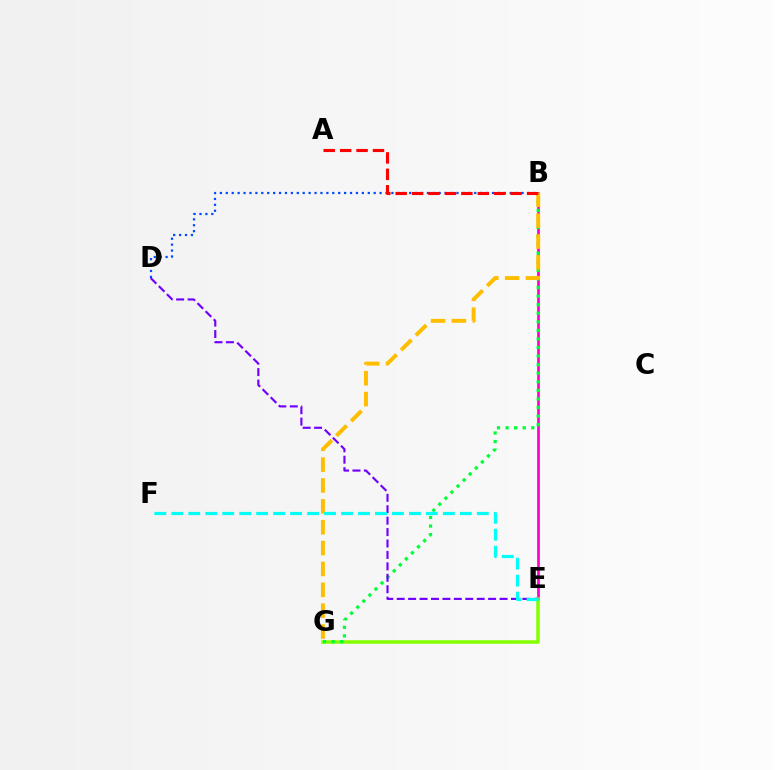{('B', 'E'): [{'color': '#ff00cf', 'line_style': 'solid', 'thickness': 1.95}], ('E', 'G'): [{'color': '#84ff00', 'line_style': 'solid', 'thickness': 2.52}], ('B', 'D'): [{'color': '#004bff', 'line_style': 'dotted', 'thickness': 1.61}], ('B', 'G'): [{'color': '#00ff39', 'line_style': 'dotted', 'thickness': 2.33}, {'color': '#ffbd00', 'line_style': 'dashed', 'thickness': 2.83}], ('A', 'B'): [{'color': '#ff0000', 'line_style': 'dashed', 'thickness': 2.23}], ('D', 'E'): [{'color': '#7200ff', 'line_style': 'dashed', 'thickness': 1.55}], ('E', 'F'): [{'color': '#00fff6', 'line_style': 'dashed', 'thickness': 2.31}]}